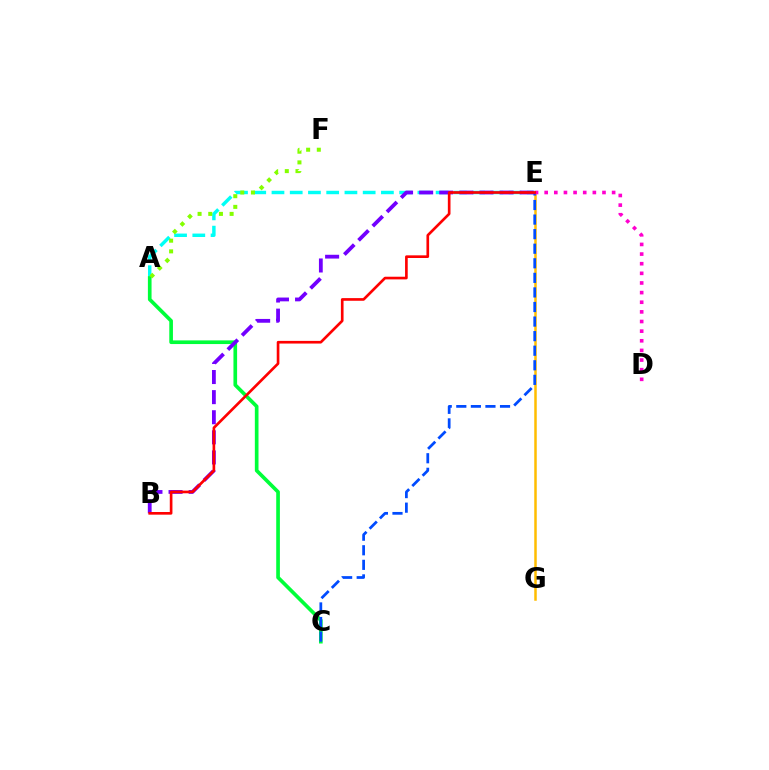{('E', 'G'): [{'color': '#ffbd00', 'line_style': 'solid', 'thickness': 1.8}], ('A', 'E'): [{'color': '#00fff6', 'line_style': 'dashed', 'thickness': 2.48}], ('A', 'C'): [{'color': '#00ff39', 'line_style': 'solid', 'thickness': 2.64}], ('C', 'E'): [{'color': '#004bff', 'line_style': 'dashed', 'thickness': 1.98}], ('D', 'E'): [{'color': '#ff00cf', 'line_style': 'dotted', 'thickness': 2.62}], ('B', 'E'): [{'color': '#7200ff', 'line_style': 'dashed', 'thickness': 2.73}, {'color': '#ff0000', 'line_style': 'solid', 'thickness': 1.91}], ('A', 'F'): [{'color': '#84ff00', 'line_style': 'dotted', 'thickness': 2.9}]}